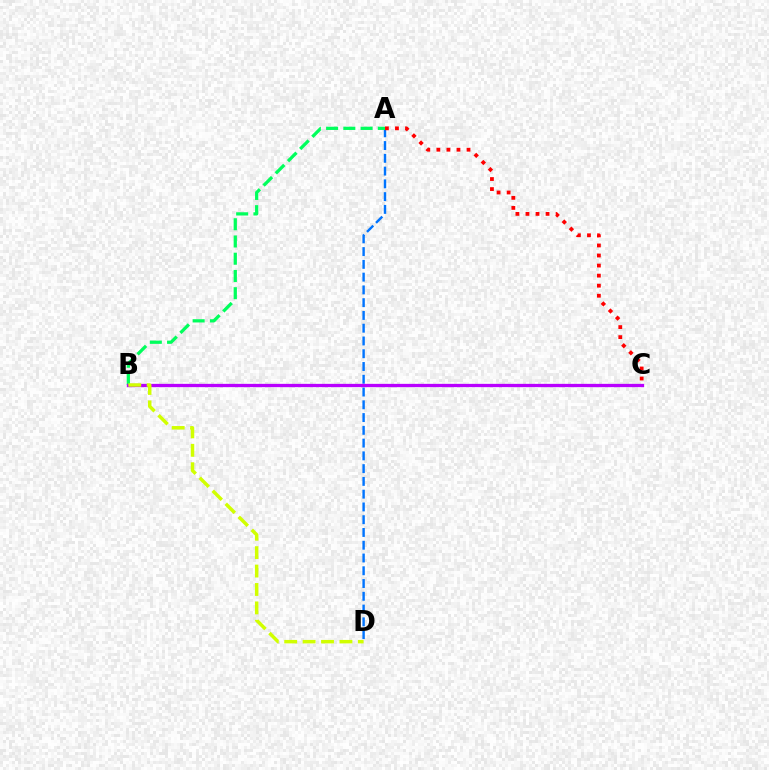{('A', 'D'): [{'color': '#0074ff', 'line_style': 'dashed', 'thickness': 1.73}], ('A', 'B'): [{'color': '#00ff5c', 'line_style': 'dashed', 'thickness': 2.34}], ('A', 'C'): [{'color': '#ff0000', 'line_style': 'dotted', 'thickness': 2.73}], ('B', 'C'): [{'color': '#b900ff', 'line_style': 'solid', 'thickness': 2.37}], ('B', 'D'): [{'color': '#d1ff00', 'line_style': 'dashed', 'thickness': 2.5}]}